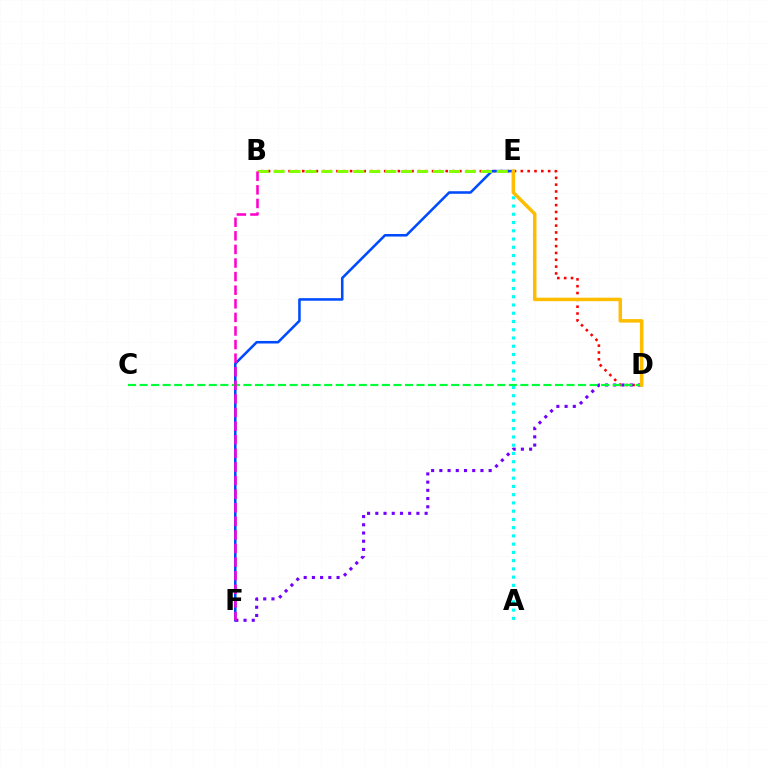{('B', 'D'): [{'color': '#ff0000', 'line_style': 'dotted', 'thickness': 1.86}], ('E', 'F'): [{'color': '#004bff', 'line_style': 'solid', 'thickness': 1.84}], ('D', 'F'): [{'color': '#7200ff', 'line_style': 'dotted', 'thickness': 2.23}], ('A', 'E'): [{'color': '#00fff6', 'line_style': 'dotted', 'thickness': 2.24}], ('C', 'D'): [{'color': '#00ff39', 'line_style': 'dashed', 'thickness': 1.57}], ('B', 'E'): [{'color': '#84ff00', 'line_style': 'dashed', 'thickness': 2.17}], ('D', 'E'): [{'color': '#ffbd00', 'line_style': 'solid', 'thickness': 2.51}], ('B', 'F'): [{'color': '#ff00cf', 'line_style': 'dashed', 'thickness': 1.85}]}